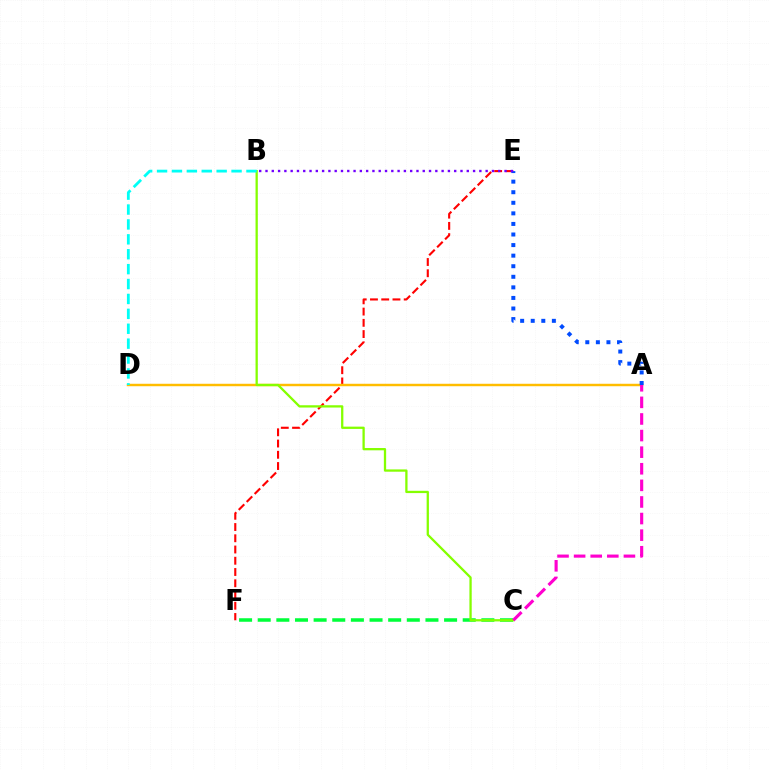{('E', 'F'): [{'color': '#ff0000', 'line_style': 'dashed', 'thickness': 1.53}], ('A', 'D'): [{'color': '#ffbd00', 'line_style': 'solid', 'thickness': 1.77}], ('C', 'F'): [{'color': '#00ff39', 'line_style': 'dashed', 'thickness': 2.53}], ('A', 'E'): [{'color': '#004bff', 'line_style': 'dotted', 'thickness': 2.87}], ('B', 'C'): [{'color': '#84ff00', 'line_style': 'solid', 'thickness': 1.65}], ('B', 'D'): [{'color': '#00fff6', 'line_style': 'dashed', 'thickness': 2.02}], ('A', 'C'): [{'color': '#ff00cf', 'line_style': 'dashed', 'thickness': 2.26}], ('B', 'E'): [{'color': '#7200ff', 'line_style': 'dotted', 'thickness': 1.71}]}